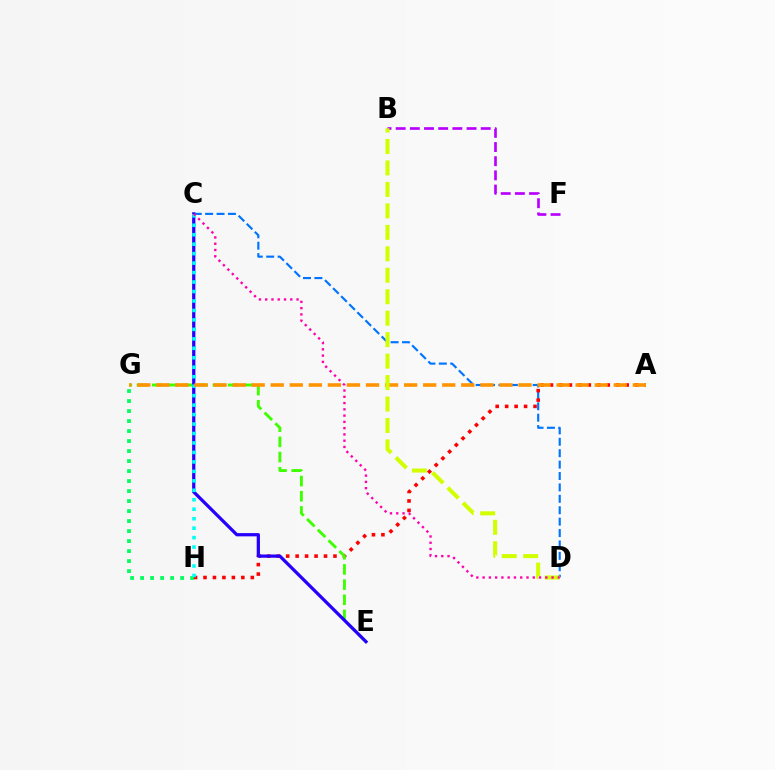{('G', 'H'): [{'color': '#00ff5c', 'line_style': 'dotted', 'thickness': 2.72}], ('B', 'F'): [{'color': '#b900ff', 'line_style': 'dashed', 'thickness': 1.92}], ('C', 'D'): [{'color': '#0074ff', 'line_style': 'dashed', 'thickness': 1.55}, {'color': '#ff00ac', 'line_style': 'dotted', 'thickness': 1.7}], ('A', 'H'): [{'color': '#ff0000', 'line_style': 'dotted', 'thickness': 2.57}], ('E', 'G'): [{'color': '#3dff00', 'line_style': 'dashed', 'thickness': 2.06}], ('C', 'E'): [{'color': '#2500ff', 'line_style': 'solid', 'thickness': 2.33}], ('C', 'H'): [{'color': '#00fff6', 'line_style': 'dotted', 'thickness': 2.57}], ('A', 'G'): [{'color': '#ff9400', 'line_style': 'dashed', 'thickness': 2.59}], ('B', 'D'): [{'color': '#d1ff00', 'line_style': 'dashed', 'thickness': 2.92}]}